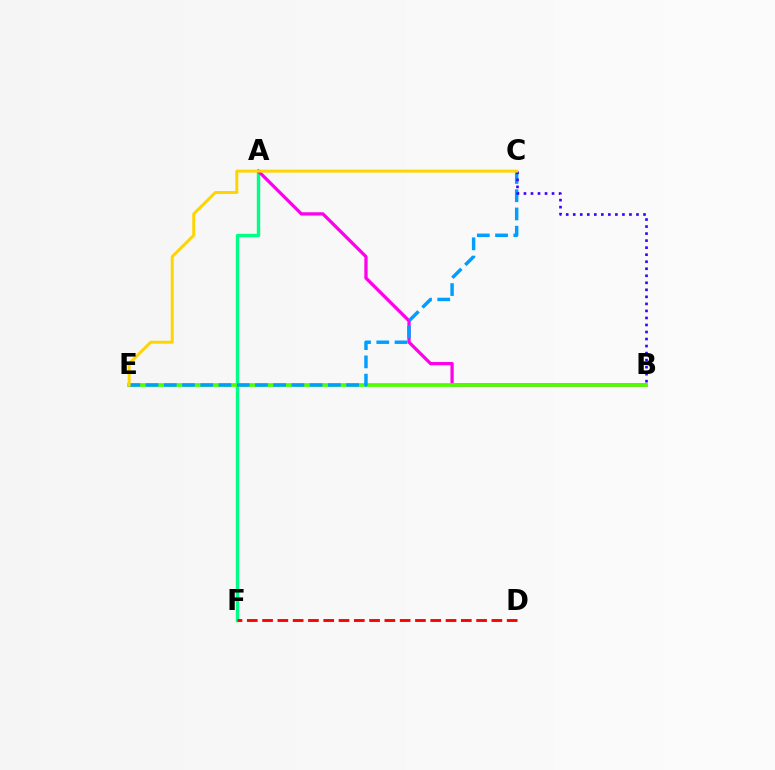{('A', 'F'): [{'color': '#00ff86', 'line_style': 'solid', 'thickness': 2.44}], ('A', 'B'): [{'color': '#ff00ed', 'line_style': 'solid', 'thickness': 2.36}], ('B', 'E'): [{'color': '#4fff00', 'line_style': 'solid', 'thickness': 2.68}], ('C', 'E'): [{'color': '#009eff', 'line_style': 'dashed', 'thickness': 2.48}, {'color': '#ffd500', 'line_style': 'solid', 'thickness': 2.14}], ('B', 'C'): [{'color': '#3700ff', 'line_style': 'dotted', 'thickness': 1.91}], ('D', 'F'): [{'color': '#ff0000', 'line_style': 'dashed', 'thickness': 2.08}]}